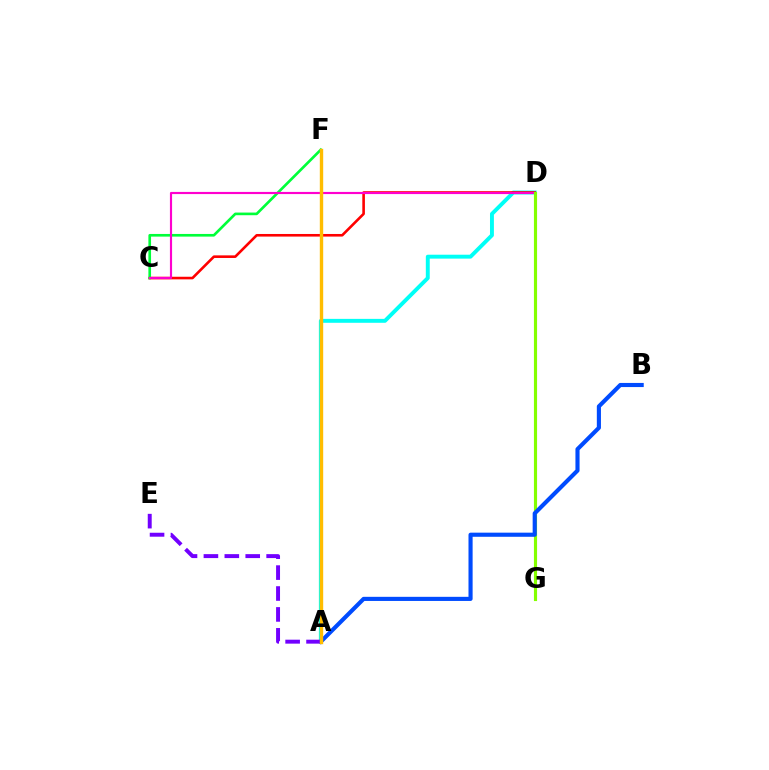{('A', 'D'): [{'color': '#00fff6', 'line_style': 'solid', 'thickness': 2.82}], ('C', 'D'): [{'color': '#ff0000', 'line_style': 'solid', 'thickness': 1.88}, {'color': '#ff00cf', 'line_style': 'solid', 'thickness': 1.55}], ('C', 'F'): [{'color': '#00ff39', 'line_style': 'solid', 'thickness': 1.91}], ('D', 'G'): [{'color': '#84ff00', 'line_style': 'solid', 'thickness': 2.26}], ('A', 'B'): [{'color': '#004bff', 'line_style': 'solid', 'thickness': 2.97}], ('A', 'E'): [{'color': '#7200ff', 'line_style': 'dashed', 'thickness': 2.84}], ('A', 'F'): [{'color': '#ffbd00', 'line_style': 'solid', 'thickness': 2.44}]}